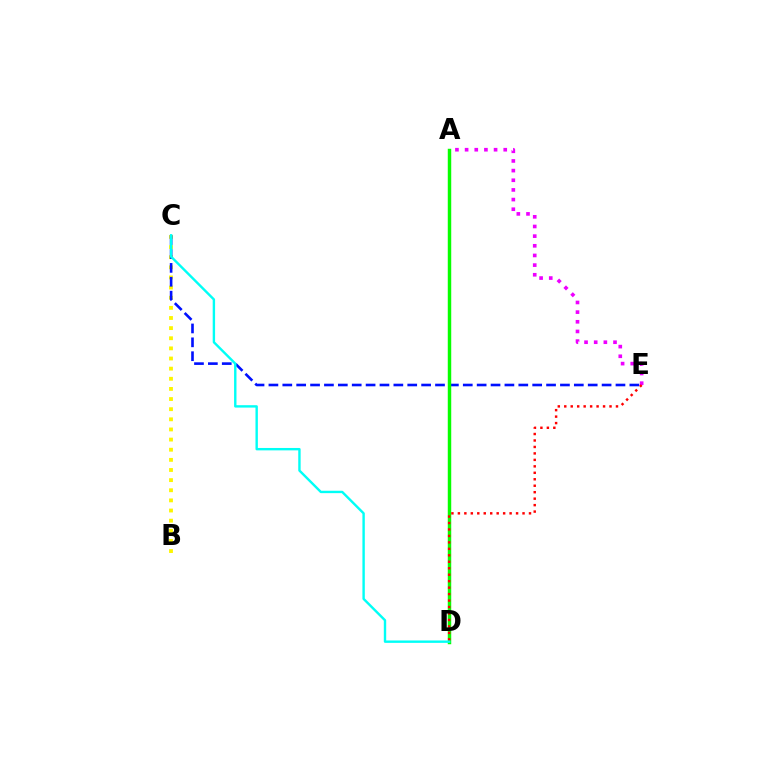{('A', 'E'): [{'color': '#ee00ff', 'line_style': 'dotted', 'thickness': 2.62}], ('B', 'C'): [{'color': '#fcf500', 'line_style': 'dotted', 'thickness': 2.75}], ('C', 'E'): [{'color': '#0010ff', 'line_style': 'dashed', 'thickness': 1.89}], ('A', 'D'): [{'color': '#08ff00', 'line_style': 'solid', 'thickness': 2.49}], ('D', 'E'): [{'color': '#ff0000', 'line_style': 'dotted', 'thickness': 1.76}], ('C', 'D'): [{'color': '#00fff6', 'line_style': 'solid', 'thickness': 1.73}]}